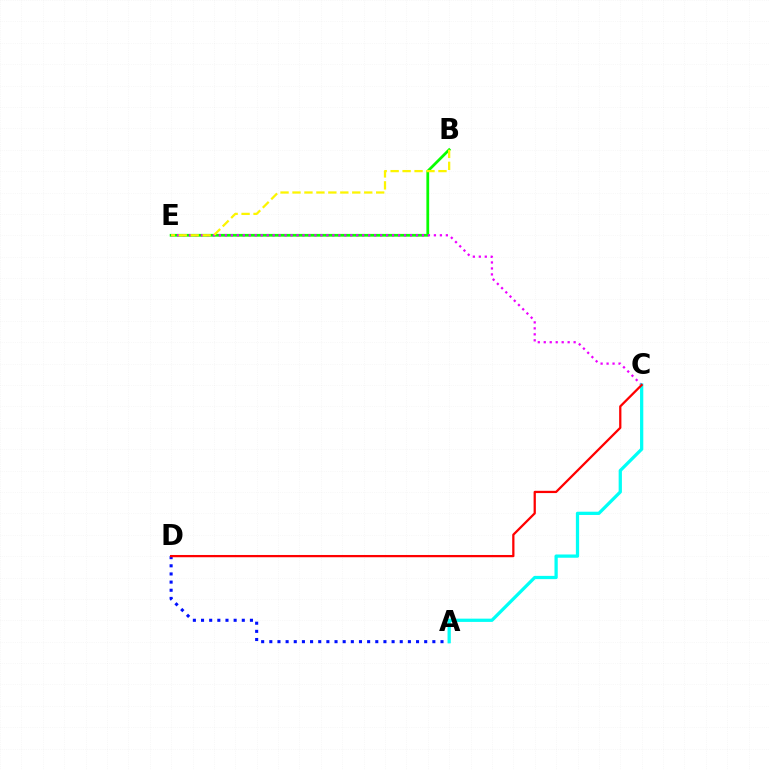{('B', 'E'): [{'color': '#08ff00', 'line_style': 'solid', 'thickness': 1.98}, {'color': '#fcf500', 'line_style': 'dashed', 'thickness': 1.62}], ('C', 'E'): [{'color': '#ee00ff', 'line_style': 'dotted', 'thickness': 1.62}], ('A', 'D'): [{'color': '#0010ff', 'line_style': 'dotted', 'thickness': 2.21}], ('A', 'C'): [{'color': '#00fff6', 'line_style': 'solid', 'thickness': 2.35}], ('C', 'D'): [{'color': '#ff0000', 'line_style': 'solid', 'thickness': 1.63}]}